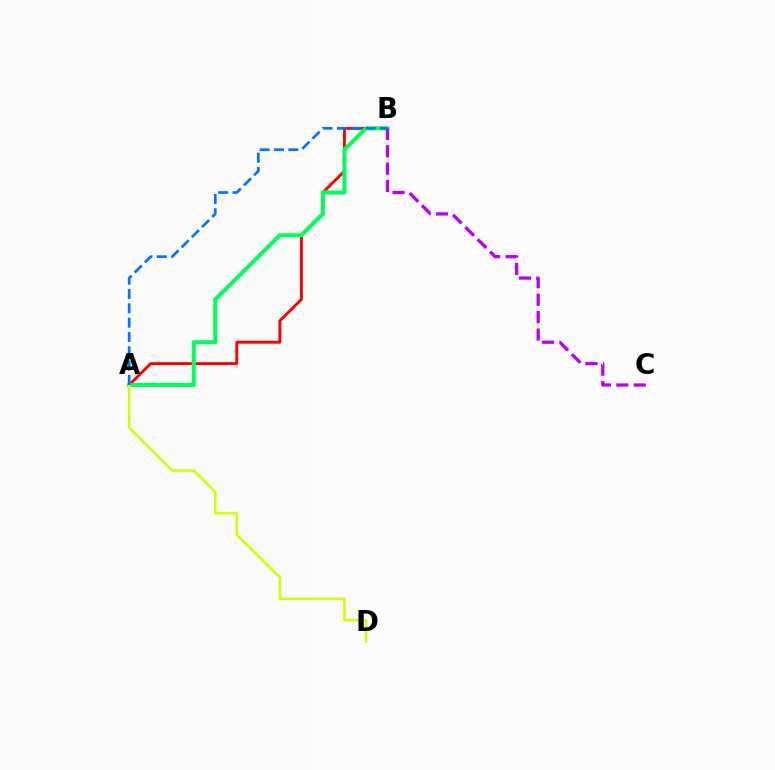{('A', 'B'): [{'color': '#ff0000', 'line_style': 'solid', 'thickness': 2.1}, {'color': '#00ff5c', 'line_style': 'solid', 'thickness': 2.92}, {'color': '#0074ff', 'line_style': 'dashed', 'thickness': 1.95}], ('B', 'C'): [{'color': '#b900ff', 'line_style': 'dashed', 'thickness': 2.37}], ('A', 'D'): [{'color': '#d1ff00', 'line_style': 'solid', 'thickness': 1.85}]}